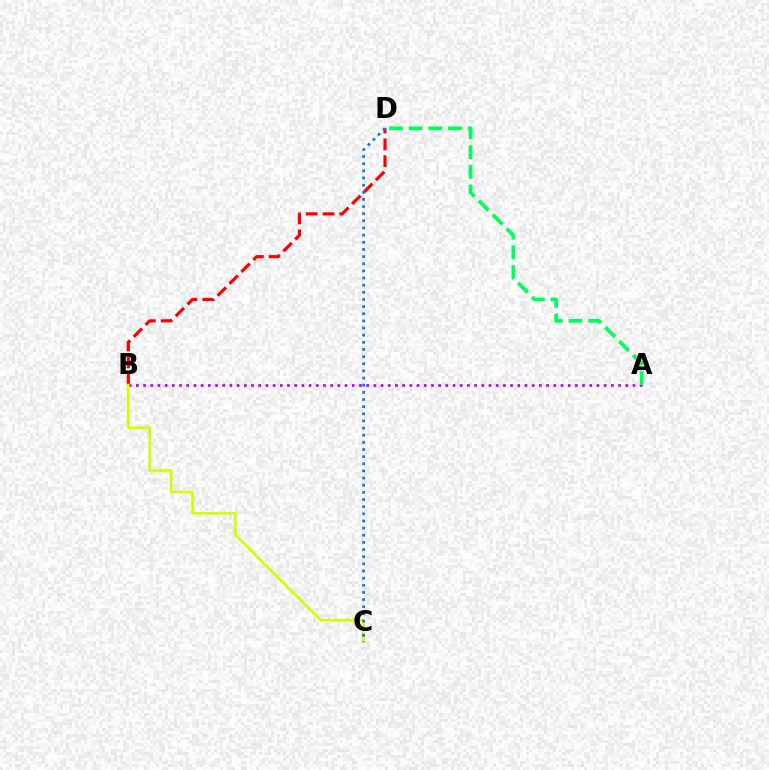{('B', 'D'): [{'color': '#ff0000', 'line_style': 'dashed', 'thickness': 2.29}], ('A', 'B'): [{'color': '#b900ff', 'line_style': 'dotted', 'thickness': 1.96}], ('B', 'C'): [{'color': '#d1ff00', 'line_style': 'solid', 'thickness': 1.87}], ('A', 'D'): [{'color': '#00ff5c', 'line_style': 'dashed', 'thickness': 2.67}], ('C', 'D'): [{'color': '#0074ff', 'line_style': 'dotted', 'thickness': 1.94}]}